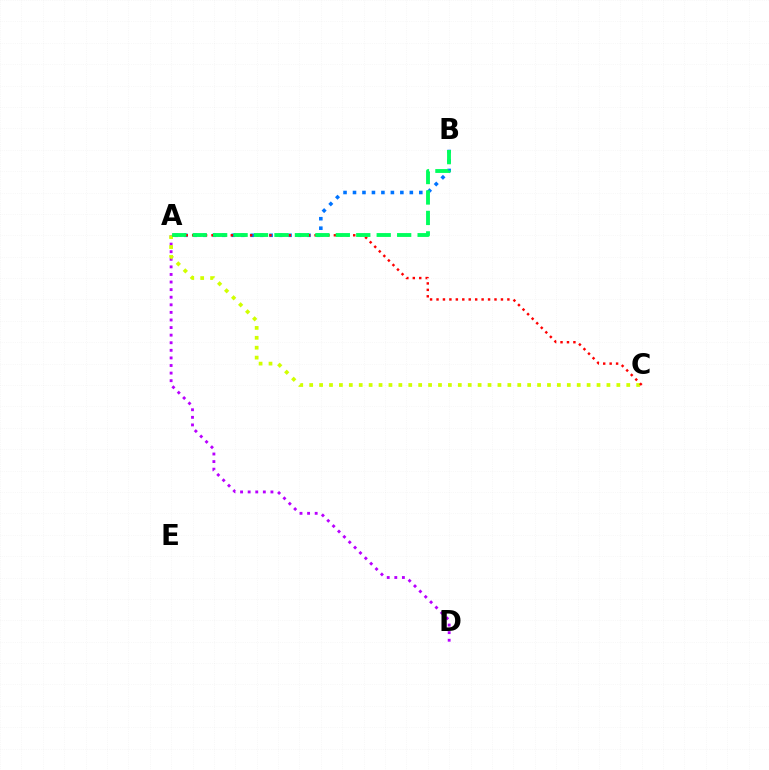{('A', 'B'): [{'color': '#0074ff', 'line_style': 'dotted', 'thickness': 2.57}, {'color': '#00ff5c', 'line_style': 'dashed', 'thickness': 2.78}], ('A', 'D'): [{'color': '#b900ff', 'line_style': 'dotted', 'thickness': 2.06}], ('A', 'C'): [{'color': '#d1ff00', 'line_style': 'dotted', 'thickness': 2.69}, {'color': '#ff0000', 'line_style': 'dotted', 'thickness': 1.75}]}